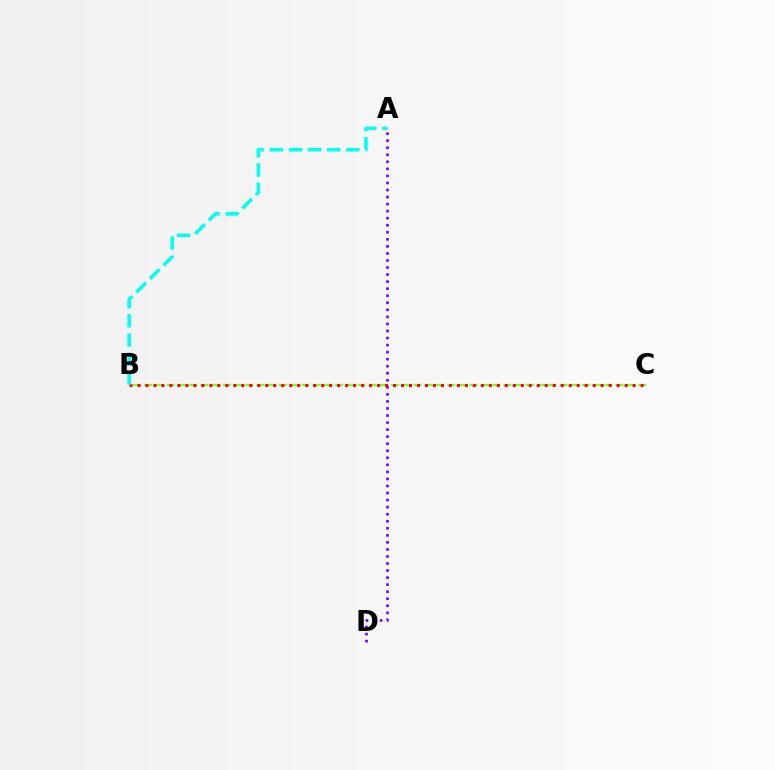{('B', 'C'): [{'color': '#84ff00', 'line_style': 'dashed', 'thickness': 1.52}, {'color': '#ff0000', 'line_style': 'dotted', 'thickness': 2.17}], ('A', 'D'): [{'color': '#7200ff', 'line_style': 'dotted', 'thickness': 1.91}], ('A', 'B'): [{'color': '#00fff6', 'line_style': 'dashed', 'thickness': 2.6}]}